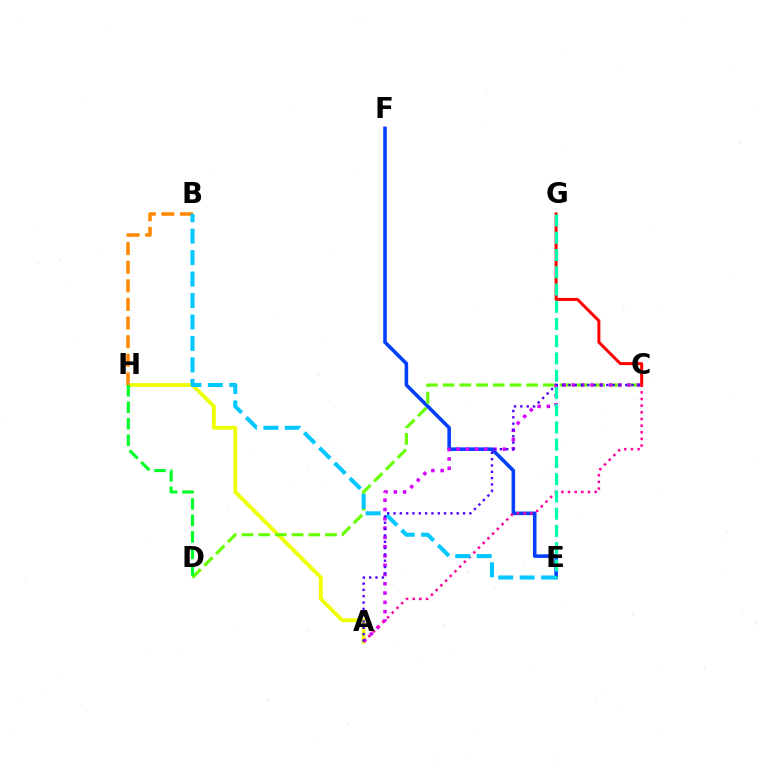{('E', 'F'): [{'color': '#003fff', 'line_style': 'solid', 'thickness': 2.57}], ('A', 'H'): [{'color': '#eeff00', 'line_style': 'solid', 'thickness': 2.71}], ('C', 'D'): [{'color': '#66ff00', 'line_style': 'dashed', 'thickness': 2.27}], ('B', 'H'): [{'color': '#ff8800', 'line_style': 'dashed', 'thickness': 2.53}], ('A', 'C'): [{'color': '#d600ff', 'line_style': 'dotted', 'thickness': 2.52}, {'color': '#ff00a0', 'line_style': 'dotted', 'thickness': 1.81}, {'color': '#4f00ff', 'line_style': 'dotted', 'thickness': 1.72}], ('B', 'E'): [{'color': '#00c7ff', 'line_style': 'dashed', 'thickness': 2.92}], ('D', 'H'): [{'color': '#00ff27', 'line_style': 'dashed', 'thickness': 2.24}], ('C', 'G'): [{'color': '#ff0000', 'line_style': 'solid', 'thickness': 2.16}], ('E', 'G'): [{'color': '#00ffaf', 'line_style': 'dashed', 'thickness': 2.34}]}